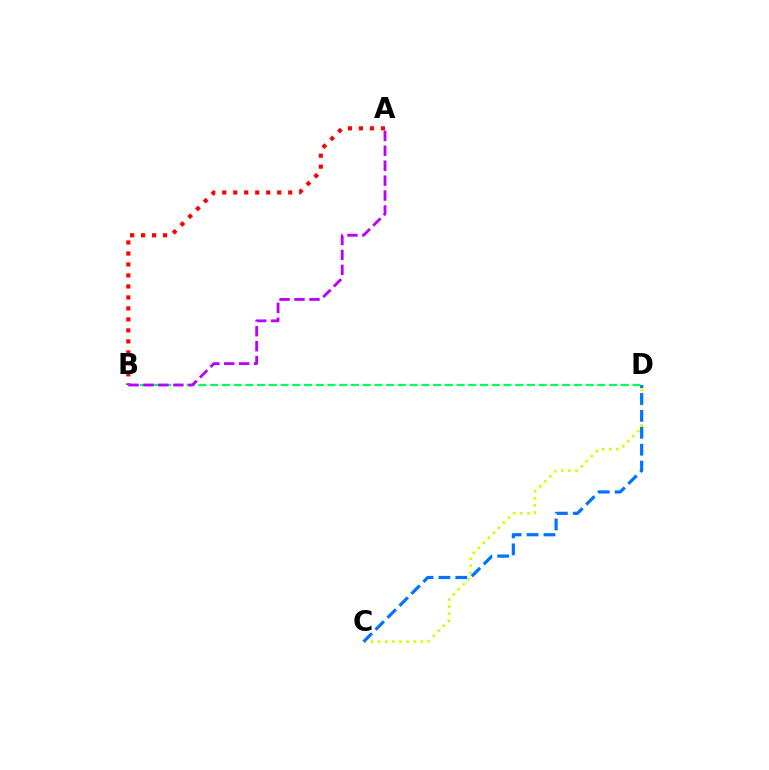{('C', 'D'): [{'color': '#d1ff00', 'line_style': 'dotted', 'thickness': 1.93}, {'color': '#0074ff', 'line_style': 'dashed', 'thickness': 2.3}], ('A', 'B'): [{'color': '#ff0000', 'line_style': 'dotted', 'thickness': 2.99}, {'color': '#b900ff', 'line_style': 'dashed', 'thickness': 2.03}], ('B', 'D'): [{'color': '#00ff5c', 'line_style': 'dashed', 'thickness': 1.59}]}